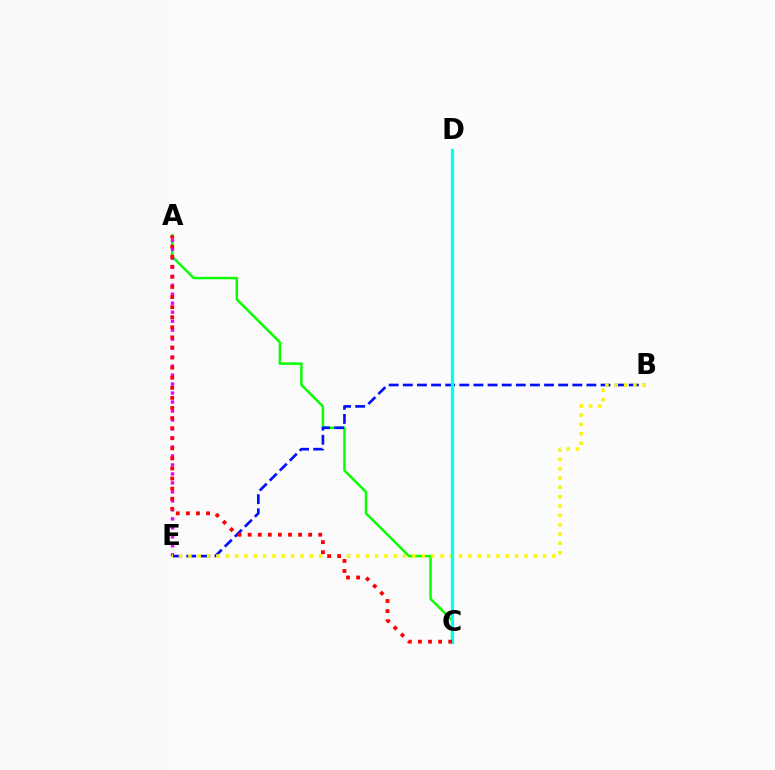{('A', 'C'): [{'color': '#08ff00', 'line_style': 'solid', 'thickness': 1.78}, {'color': '#ff0000', 'line_style': 'dotted', 'thickness': 2.74}], ('A', 'E'): [{'color': '#ee00ff', 'line_style': 'dotted', 'thickness': 2.44}], ('B', 'E'): [{'color': '#0010ff', 'line_style': 'dashed', 'thickness': 1.92}, {'color': '#fcf500', 'line_style': 'dotted', 'thickness': 2.54}], ('C', 'D'): [{'color': '#00fff6', 'line_style': 'solid', 'thickness': 2.34}]}